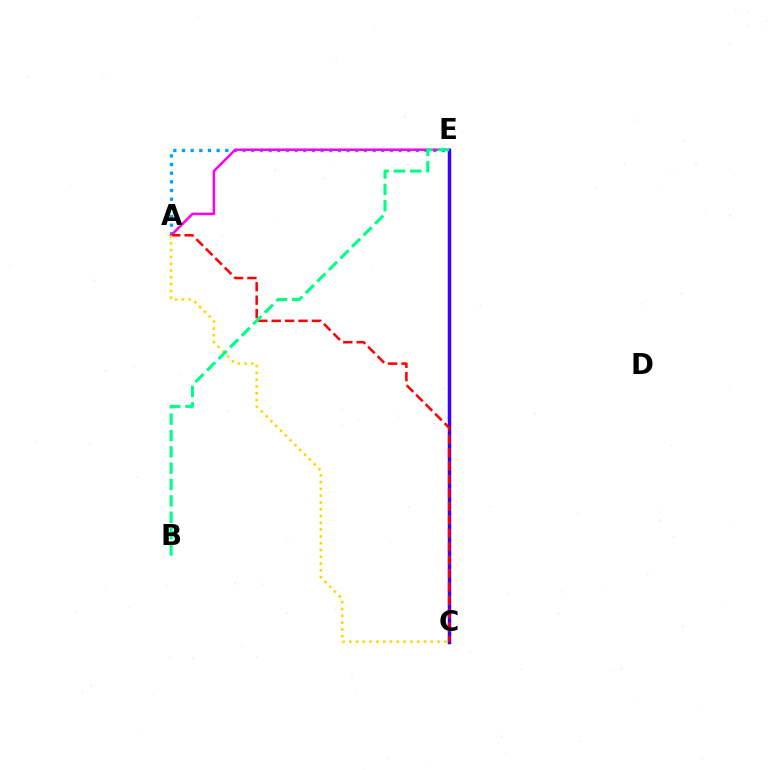{('C', 'E'): [{'color': '#4fff00', 'line_style': 'solid', 'thickness': 1.93}, {'color': '#3700ff', 'line_style': 'solid', 'thickness': 2.5}], ('A', 'E'): [{'color': '#009eff', 'line_style': 'dotted', 'thickness': 2.35}, {'color': '#ff00ed', 'line_style': 'solid', 'thickness': 1.81}], ('A', 'C'): [{'color': '#ff0000', 'line_style': 'dashed', 'thickness': 1.82}, {'color': '#ffd500', 'line_style': 'dotted', 'thickness': 1.84}], ('B', 'E'): [{'color': '#00ff86', 'line_style': 'dashed', 'thickness': 2.22}]}